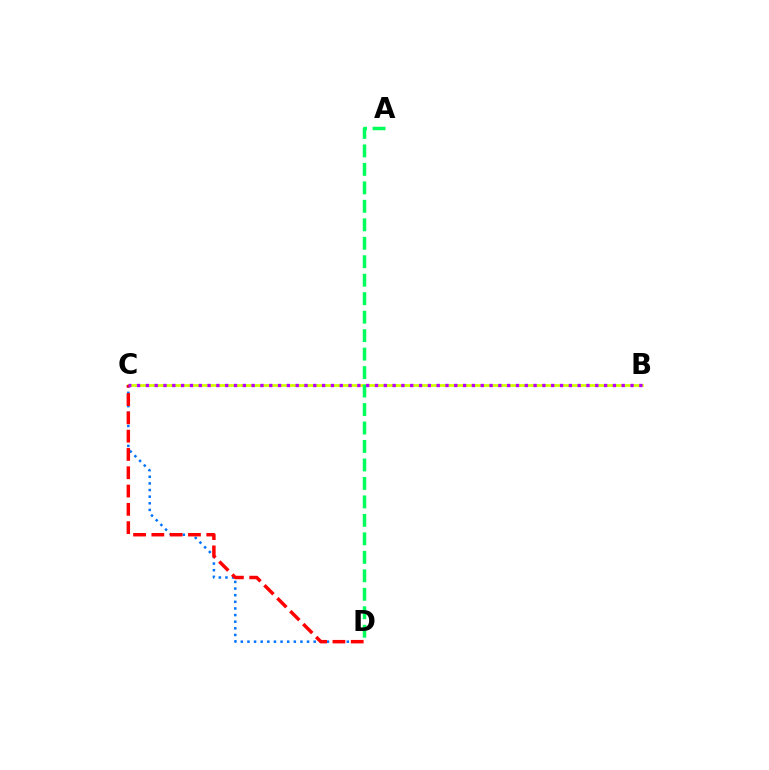{('C', 'D'): [{'color': '#0074ff', 'line_style': 'dotted', 'thickness': 1.8}, {'color': '#ff0000', 'line_style': 'dashed', 'thickness': 2.49}], ('B', 'C'): [{'color': '#d1ff00', 'line_style': 'solid', 'thickness': 1.97}, {'color': '#b900ff', 'line_style': 'dotted', 'thickness': 2.39}], ('A', 'D'): [{'color': '#00ff5c', 'line_style': 'dashed', 'thickness': 2.51}]}